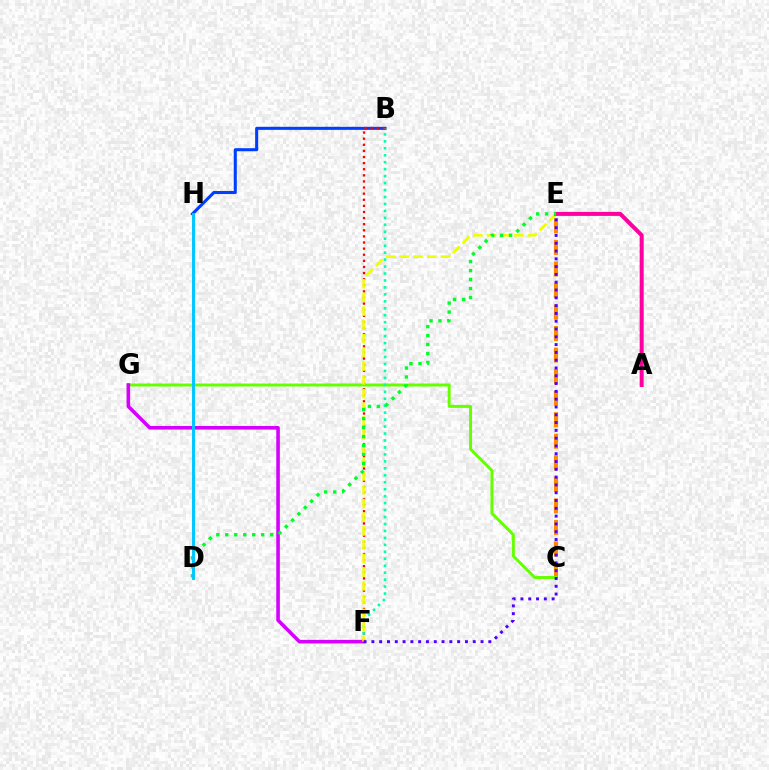{('C', 'E'): [{'color': '#ff8800', 'line_style': 'dashed', 'thickness': 2.93}], ('B', 'H'): [{'color': '#003fff', 'line_style': 'solid', 'thickness': 2.21}], ('B', 'F'): [{'color': '#ff0000', 'line_style': 'dotted', 'thickness': 1.66}, {'color': '#00ffaf', 'line_style': 'dotted', 'thickness': 1.89}], ('C', 'G'): [{'color': '#66ff00', 'line_style': 'solid', 'thickness': 2.13}], ('F', 'G'): [{'color': '#d600ff', 'line_style': 'solid', 'thickness': 2.58}], ('E', 'F'): [{'color': '#eeff00', 'line_style': 'dashed', 'thickness': 1.87}, {'color': '#4f00ff', 'line_style': 'dotted', 'thickness': 2.12}], ('A', 'E'): [{'color': '#ff00a0', 'line_style': 'solid', 'thickness': 2.89}], ('D', 'E'): [{'color': '#00ff27', 'line_style': 'dotted', 'thickness': 2.44}], ('D', 'H'): [{'color': '#00c7ff', 'line_style': 'solid', 'thickness': 2.13}]}